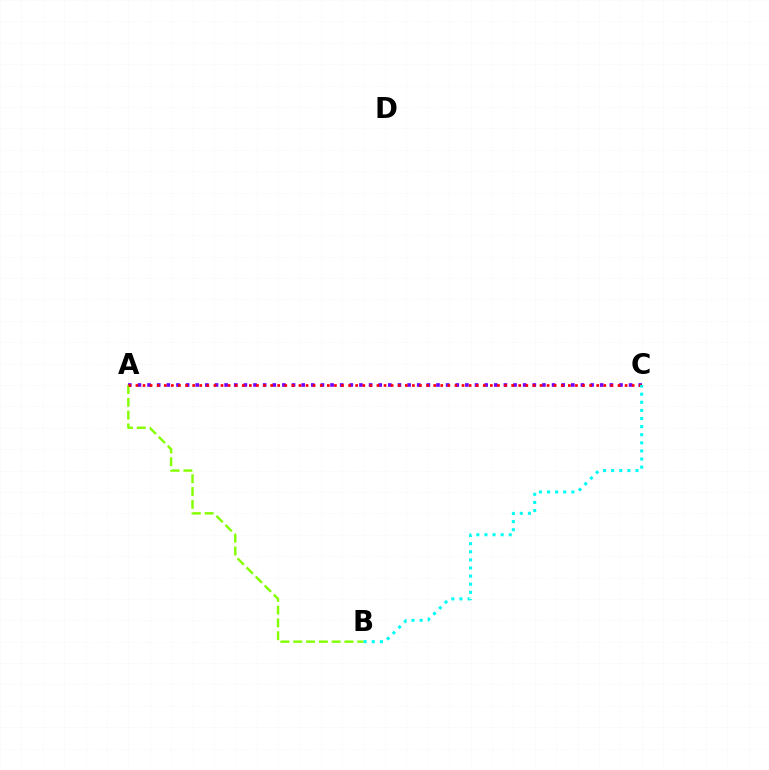{('A', 'C'): [{'color': '#7200ff', 'line_style': 'dotted', 'thickness': 2.62}, {'color': '#ff0000', 'line_style': 'dotted', 'thickness': 1.93}], ('A', 'B'): [{'color': '#84ff00', 'line_style': 'dashed', 'thickness': 1.74}], ('B', 'C'): [{'color': '#00fff6', 'line_style': 'dotted', 'thickness': 2.2}]}